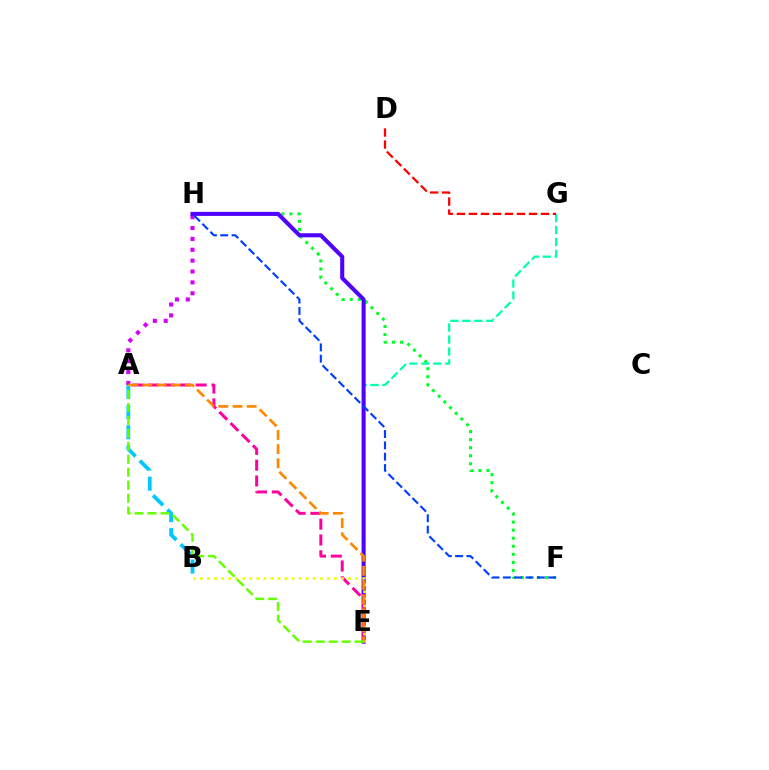{('F', 'H'): [{'color': '#00ff27', 'line_style': 'dotted', 'thickness': 2.19}, {'color': '#003fff', 'line_style': 'dashed', 'thickness': 1.54}], ('A', 'B'): [{'color': '#00c7ff', 'line_style': 'dashed', 'thickness': 2.73}], ('E', 'G'): [{'color': '#00ffaf', 'line_style': 'dashed', 'thickness': 1.62}], ('A', 'H'): [{'color': '#d600ff', 'line_style': 'dotted', 'thickness': 2.95}], ('E', 'H'): [{'color': '#4f00ff', 'line_style': 'solid', 'thickness': 2.91}], ('A', 'E'): [{'color': '#ff00a0', 'line_style': 'dashed', 'thickness': 2.15}, {'color': '#ff8800', 'line_style': 'dashed', 'thickness': 1.92}, {'color': '#66ff00', 'line_style': 'dashed', 'thickness': 1.76}], ('D', 'G'): [{'color': '#ff0000', 'line_style': 'dashed', 'thickness': 1.63}], ('B', 'E'): [{'color': '#eeff00', 'line_style': 'dotted', 'thickness': 1.92}]}